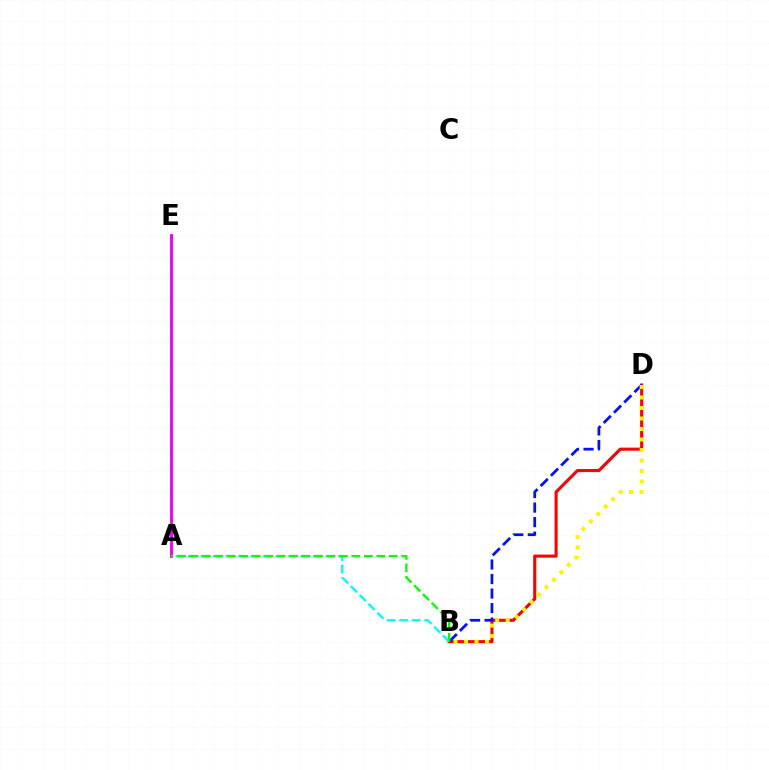{('B', 'D'): [{'color': '#ff0000', 'line_style': 'solid', 'thickness': 2.23}, {'color': '#0010ff', 'line_style': 'dashed', 'thickness': 1.97}, {'color': '#fcf500', 'line_style': 'dotted', 'thickness': 2.85}], ('A', 'B'): [{'color': '#00fff6', 'line_style': 'dashed', 'thickness': 1.7}, {'color': '#08ff00', 'line_style': 'dashed', 'thickness': 1.69}], ('A', 'E'): [{'color': '#ee00ff', 'line_style': 'solid', 'thickness': 2.08}]}